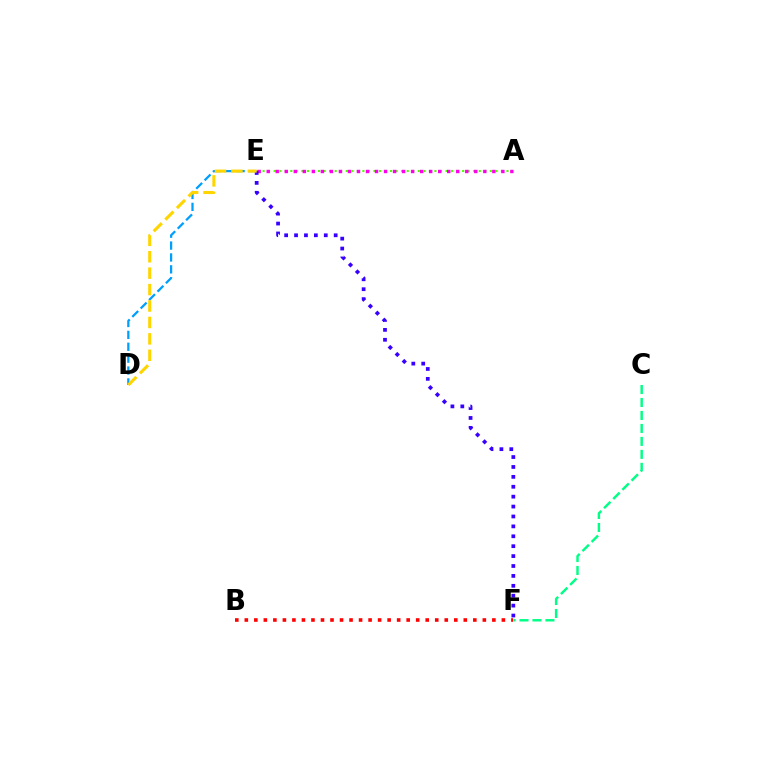{('A', 'E'): [{'color': '#4fff00', 'line_style': 'dotted', 'thickness': 1.51}, {'color': '#ff00ed', 'line_style': 'dotted', 'thickness': 2.45}], ('D', 'E'): [{'color': '#009eff', 'line_style': 'dashed', 'thickness': 1.62}, {'color': '#ffd500', 'line_style': 'dashed', 'thickness': 2.23}], ('C', 'F'): [{'color': '#00ff86', 'line_style': 'dashed', 'thickness': 1.76}], ('B', 'F'): [{'color': '#ff0000', 'line_style': 'dotted', 'thickness': 2.59}], ('E', 'F'): [{'color': '#3700ff', 'line_style': 'dotted', 'thickness': 2.69}]}